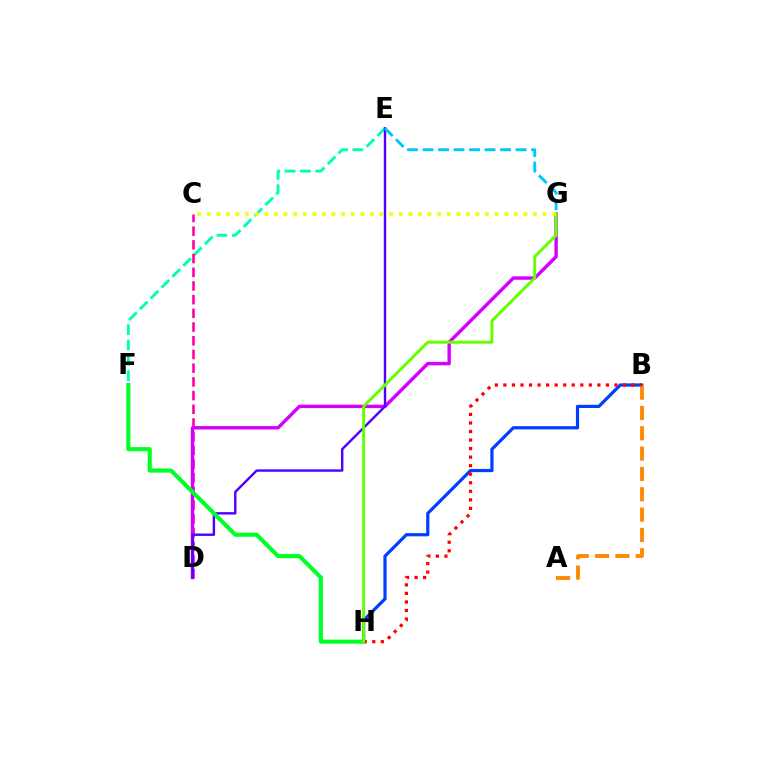{('E', 'F'): [{'color': '#00ffaf', 'line_style': 'dashed', 'thickness': 2.08}], ('C', 'D'): [{'color': '#ff00a0', 'line_style': 'dashed', 'thickness': 1.86}], ('D', 'G'): [{'color': '#d600ff', 'line_style': 'solid', 'thickness': 2.46}], ('B', 'H'): [{'color': '#003fff', 'line_style': 'solid', 'thickness': 2.31}, {'color': '#ff0000', 'line_style': 'dotted', 'thickness': 2.32}], ('A', 'B'): [{'color': '#ff8800', 'line_style': 'dashed', 'thickness': 2.76}], ('D', 'E'): [{'color': '#4f00ff', 'line_style': 'solid', 'thickness': 1.73}], ('E', 'G'): [{'color': '#00c7ff', 'line_style': 'dashed', 'thickness': 2.11}], ('F', 'H'): [{'color': '#00ff27', 'line_style': 'solid', 'thickness': 2.95}], ('G', 'H'): [{'color': '#66ff00', 'line_style': 'solid', 'thickness': 2.14}], ('C', 'G'): [{'color': '#eeff00', 'line_style': 'dotted', 'thickness': 2.61}]}